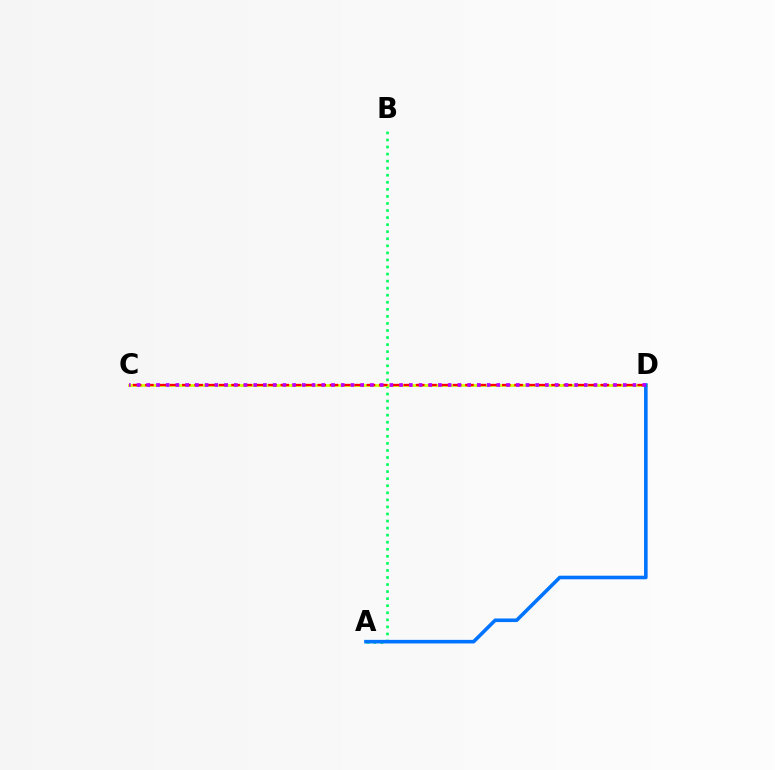{('A', 'B'): [{'color': '#00ff5c', 'line_style': 'dotted', 'thickness': 1.92}], ('C', 'D'): [{'color': '#d1ff00', 'line_style': 'solid', 'thickness': 1.98}, {'color': '#ff0000', 'line_style': 'dashed', 'thickness': 1.67}, {'color': '#b900ff', 'line_style': 'dotted', 'thickness': 2.64}], ('A', 'D'): [{'color': '#0074ff', 'line_style': 'solid', 'thickness': 2.59}]}